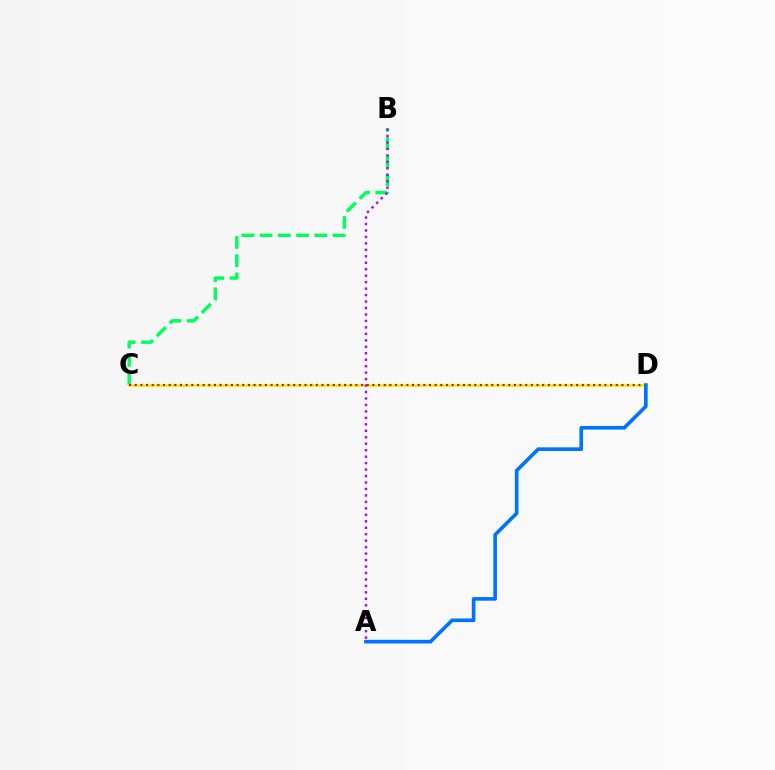{('B', 'C'): [{'color': '#00ff5c', 'line_style': 'dashed', 'thickness': 2.48}], ('C', 'D'): [{'color': '#d1ff00', 'line_style': 'solid', 'thickness': 1.83}, {'color': '#ff0000', 'line_style': 'dotted', 'thickness': 1.54}], ('A', 'D'): [{'color': '#0074ff', 'line_style': 'solid', 'thickness': 2.63}], ('A', 'B'): [{'color': '#b900ff', 'line_style': 'dotted', 'thickness': 1.76}]}